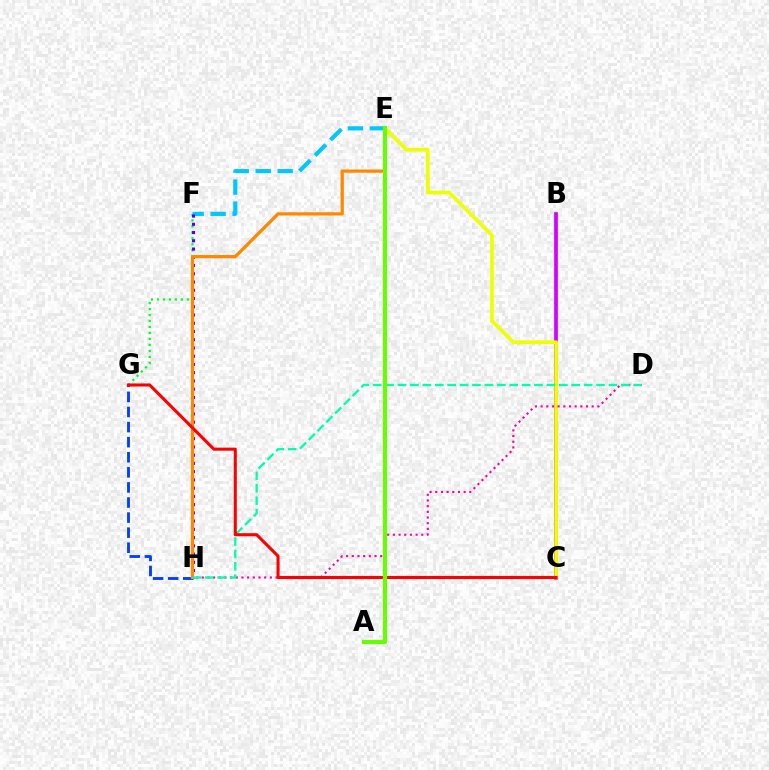{('B', 'C'): [{'color': '#d600ff', 'line_style': 'solid', 'thickness': 2.67}], ('C', 'E'): [{'color': '#eeff00', 'line_style': 'solid', 'thickness': 2.65}], ('G', 'H'): [{'color': '#003fff', 'line_style': 'dashed', 'thickness': 2.05}], ('F', 'G'): [{'color': '#00ff27', 'line_style': 'dotted', 'thickness': 1.62}], ('E', 'F'): [{'color': '#00c7ff', 'line_style': 'dashed', 'thickness': 2.98}], ('F', 'H'): [{'color': '#4f00ff', 'line_style': 'dotted', 'thickness': 2.24}], ('E', 'H'): [{'color': '#ff8800', 'line_style': 'solid', 'thickness': 2.33}], ('D', 'H'): [{'color': '#ff00a0', 'line_style': 'dotted', 'thickness': 1.54}, {'color': '#00ffaf', 'line_style': 'dashed', 'thickness': 1.69}], ('C', 'G'): [{'color': '#ff0000', 'line_style': 'solid', 'thickness': 2.22}], ('A', 'E'): [{'color': '#66ff00', 'line_style': 'solid', 'thickness': 2.96}]}